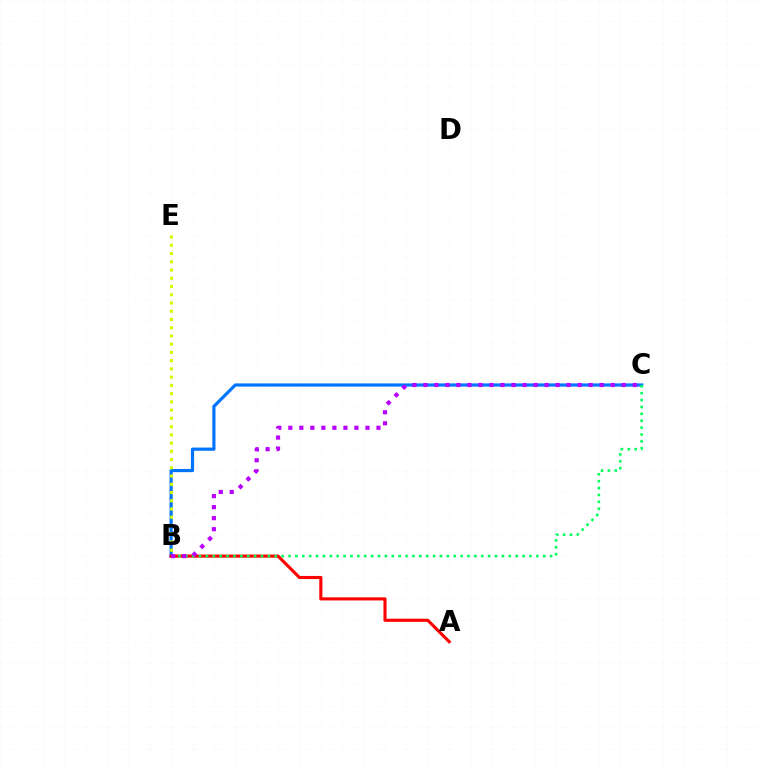{('B', 'C'): [{'color': '#0074ff', 'line_style': 'solid', 'thickness': 2.29}, {'color': '#00ff5c', 'line_style': 'dotted', 'thickness': 1.87}, {'color': '#b900ff', 'line_style': 'dotted', 'thickness': 2.99}], ('A', 'B'): [{'color': '#ff0000', 'line_style': 'solid', 'thickness': 2.24}], ('B', 'E'): [{'color': '#d1ff00', 'line_style': 'dotted', 'thickness': 2.24}]}